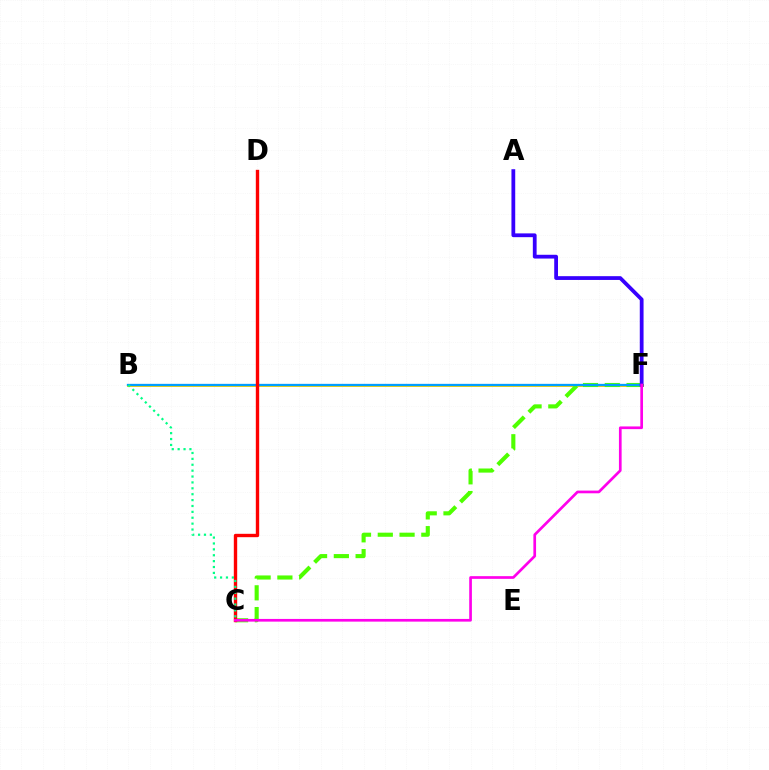{('B', 'F'): [{'color': '#ffd500', 'line_style': 'solid', 'thickness': 2.14}, {'color': '#009eff', 'line_style': 'solid', 'thickness': 1.66}], ('C', 'F'): [{'color': '#4fff00', 'line_style': 'dashed', 'thickness': 2.96}, {'color': '#ff00ed', 'line_style': 'solid', 'thickness': 1.94}], ('C', 'D'): [{'color': '#ff0000', 'line_style': 'solid', 'thickness': 2.43}], ('A', 'F'): [{'color': '#3700ff', 'line_style': 'solid', 'thickness': 2.72}], ('B', 'C'): [{'color': '#00ff86', 'line_style': 'dotted', 'thickness': 1.6}]}